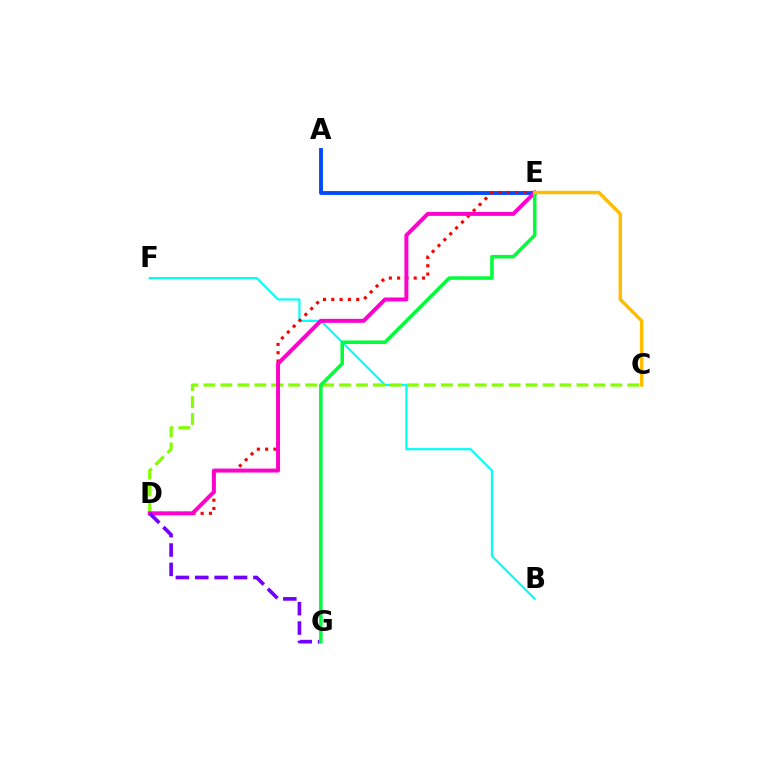{('A', 'E'): [{'color': '#004bff', 'line_style': 'solid', 'thickness': 2.78}], ('B', 'F'): [{'color': '#00fff6', 'line_style': 'solid', 'thickness': 1.56}], ('C', 'D'): [{'color': '#84ff00', 'line_style': 'dashed', 'thickness': 2.3}], ('D', 'E'): [{'color': '#ff0000', 'line_style': 'dotted', 'thickness': 2.25}, {'color': '#ff00cf', 'line_style': 'solid', 'thickness': 2.85}], ('D', 'G'): [{'color': '#7200ff', 'line_style': 'dashed', 'thickness': 2.63}], ('E', 'G'): [{'color': '#00ff39', 'line_style': 'solid', 'thickness': 2.54}], ('C', 'E'): [{'color': '#ffbd00', 'line_style': 'solid', 'thickness': 2.51}]}